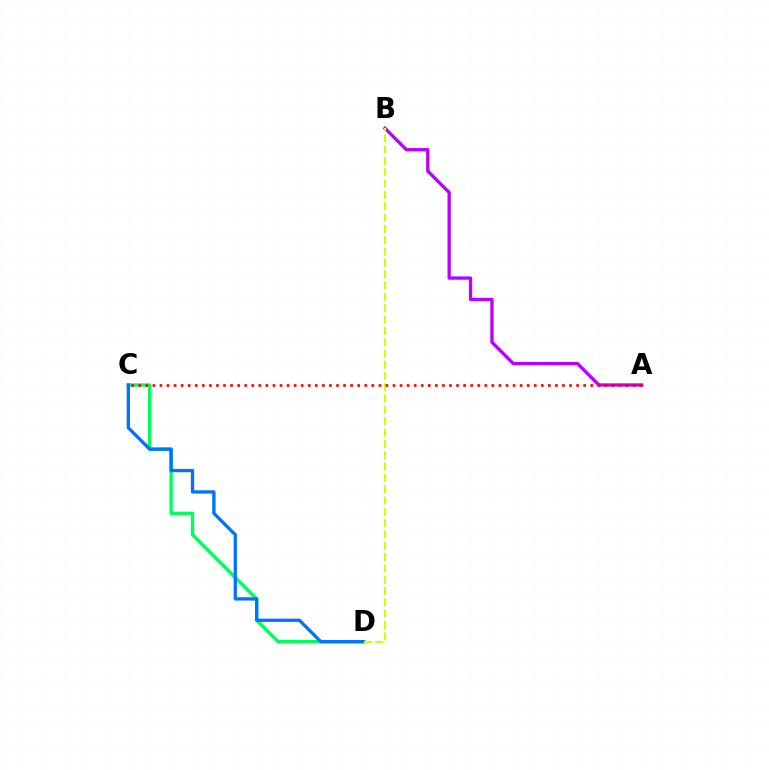{('A', 'B'): [{'color': '#b900ff', 'line_style': 'solid', 'thickness': 2.39}], ('C', 'D'): [{'color': '#00ff5c', 'line_style': 'solid', 'thickness': 2.44}, {'color': '#0074ff', 'line_style': 'solid', 'thickness': 2.38}], ('B', 'D'): [{'color': '#d1ff00', 'line_style': 'dashed', 'thickness': 1.54}], ('A', 'C'): [{'color': '#ff0000', 'line_style': 'dotted', 'thickness': 1.92}]}